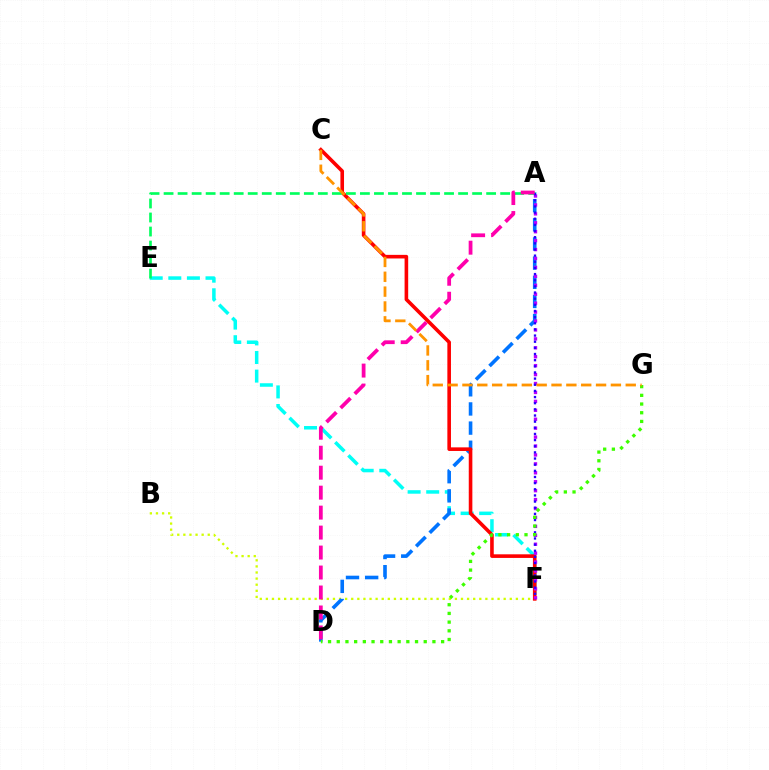{('E', 'F'): [{'color': '#00fff6', 'line_style': 'dashed', 'thickness': 2.53}], ('B', 'F'): [{'color': '#d1ff00', 'line_style': 'dotted', 'thickness': 1.66}], ('A', 'D'): [{'color': '#0074ff', 'line_style': 'dashed', 'thickness': 2.6}, {'color': '#ff00ac', 'line_style': 'dashed', 'thickness': 2.71}], ('C', 'F'): [{'color': '#ff0000', 'line_style': 'solid', 'thickness': 2.59}], ('A', 'F'): [{'color': '#b900ff', 'line_style': 'dotted', 'thickness': 2.43}, {'color': '#2500ff', 'line_style': 'dotted', 'thickness': 1.67}], ('A', 'E'): [{'color': '#00ff5c', 'line_style': 'dashed', 'thickness': 1.91}], ('D', 'G'): [{'color': '#3dff00', 'line_style': 'dotted', 'thickness': 2.36}], ('C', 'G'): [{'color': '#ff9400', 'line_style': 'dashed', 'thickness': 2.02}]}